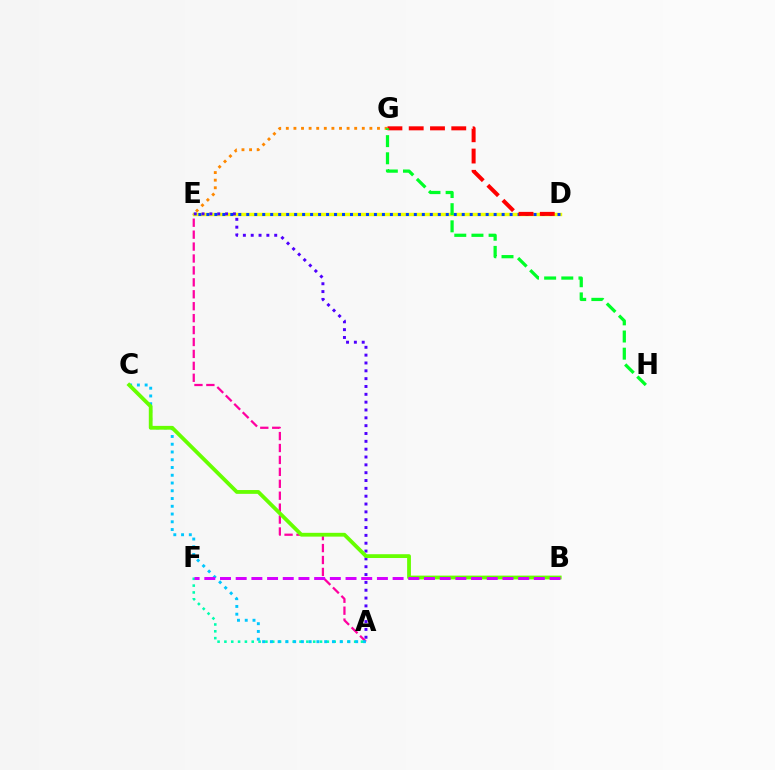{('A', 'E'): [{'color': '#ff00a0', 'line_style': 'dashed', 'thickness': 1.62}, {'color': '#4f00ff', 'line_style': 'dotted', 'thickness': 2.13}], ('A', 'F'): [{'color': '#00ffaf', 'line_style': 'dotted', 'thickness': 1.86}], ('E', 'G'): [{'color': '#ff8800', 'line_style': 'dotted', 'thickness': 2.06}], ('D', 'E'): [{'color': '#eeff00', 'line_style': 'solid', 'thickness': 2.46}, {'color': '#003fff', 'line_style': 'dotted', 'thickness': 2.17}], ('D', 'G'): [{'color': '#ff0000', 'line_style': 'dashed', 'thickness': 2.89}], ('A', 'C'): [{'color': '#00c7ff', 'line_style': 'dotted', 'thickness': 2.11}], ('G', 'H'): [{'color': '#00ff27', 'line_style': 'dashed', 'thickness': 2.33}], ('B', 'C'): [{'color': '#66ff00', 'line_style': 'solid', 'thickness': 2.74}], ('B', 'F'): [{'color': '#d600ff', 'line_style': 'dashed', 'thickness': 2.13}]}